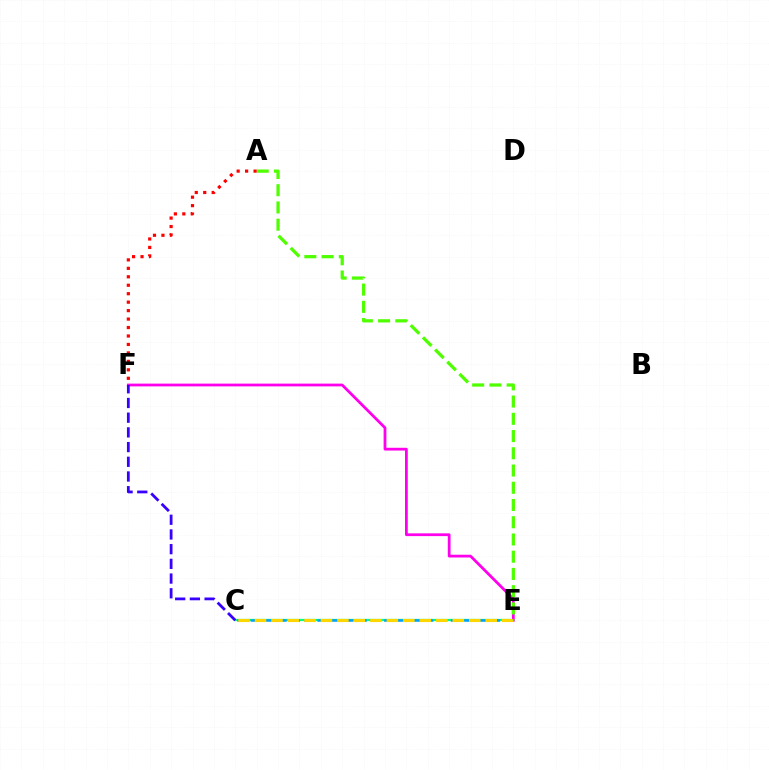{('C', 'E'): [{'color': '#00ff86', 'line_style': 'solid', 'thickness': 1.62}, {'color': '#009eff', 'line_style': 'dashed', 'thickness': 1.81}, {'color': '#ffd500', 'line_style': 'dashed', 'thickness': 2.24}], ('E', 'F'): [{'color': '#ff00ed', 'line_style': 'solid', 'thickness': 2.0}], ('A', 'E'): [{'color': '#4fff00', 'line_style': 'dashed', 'thickness': 2.34}], ('A', 'F'): [{'color': '#ff0000', 'line_style': 'dotted', 'thickness': 2.3}], ('C', 'F'): [{'color': '#3700ff', 'line_style': 'dashed', 'thickness': 2.0}]}